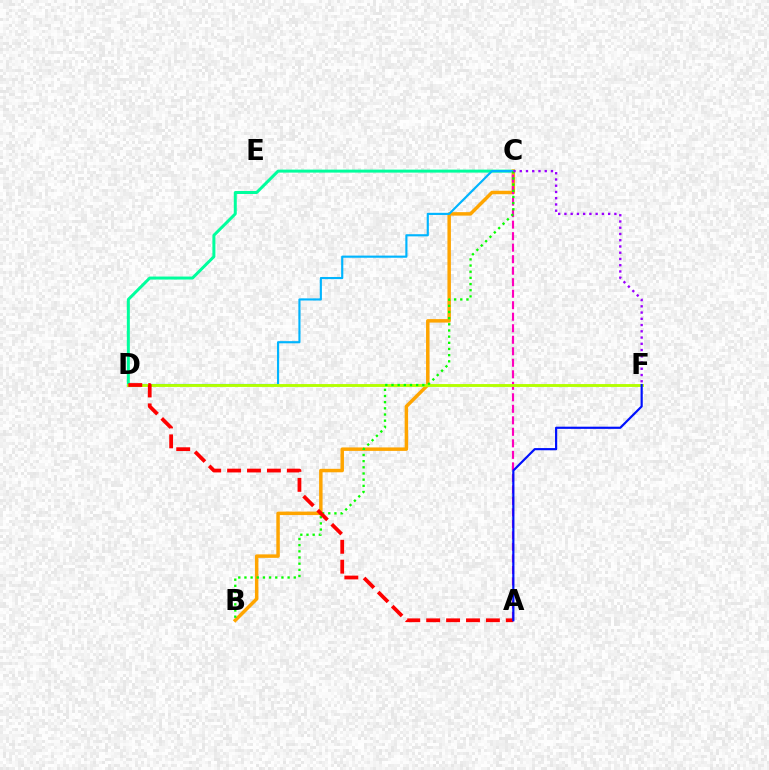{('C', 'D'): [{'color': '#00ff9d', 'line_style': 'solid', 'thickness': 2.15}, {'color': '#00b5ff', 'line_style': 'solid', 'thickness': 1.55}], ('B', 'C'): [{'color': '#ffa500', 'line_style': 'solid', 'thickness': 2.5}, {'color': '#08ff00', 'line_style': 'dotted', 'thickness': 1.68}], ('A', 'C'): [{'color': '#ff00bd', 'line_style': 'dashed', 'thickness': 1.56}], ('D', 'F'): [{'color': '#b3ff00', 'line_style': 'solid', 'thickness': 2.08}], ('A', 'D'): [{'color': '#ff0000', 'line_style': 'dashed', 'thickness': 2.71}], ('C', 'F'): [{'color': '#9b00ff', 'line_style': 'dotted', 'thickness': 1.7}], ('A', 'F'): [{'color': '#0010ff', 'line_style': 'solid', 'thickness': 1.57}]}